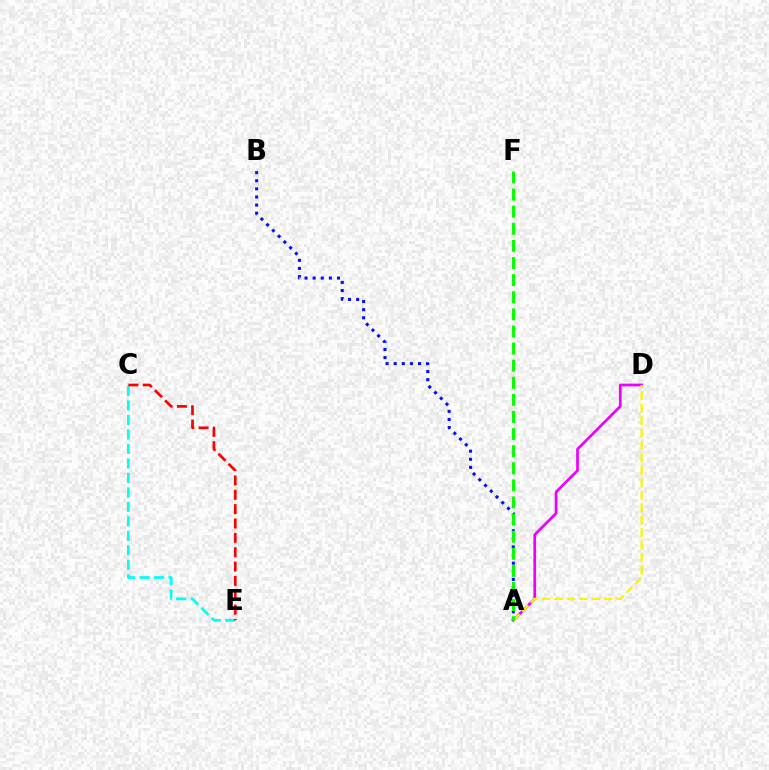{('A', 'D'): [{'color': '#ee00ff', 'line_style': 'solid', 'thickness': 1.95}, {'color': '#fcf500', 'line_style': 'dashed', 'thickness': 1.69}], ('A', 'B'): [{'color': '#0010ff', 'line_style': 'dotted', 'thickness': 2.2}], ('C', 'E'): [{'color': '#00fff6', 'line_style': 'dashed', 'thickness': 1.97}, {'color': '#ff0000', 'line_style': 'dashed', 'thickness': 1.95}], ('A', 'F'): [{'color': '#08ff00', 'line_style': 'dashed', 'thickness': 2.32}]}